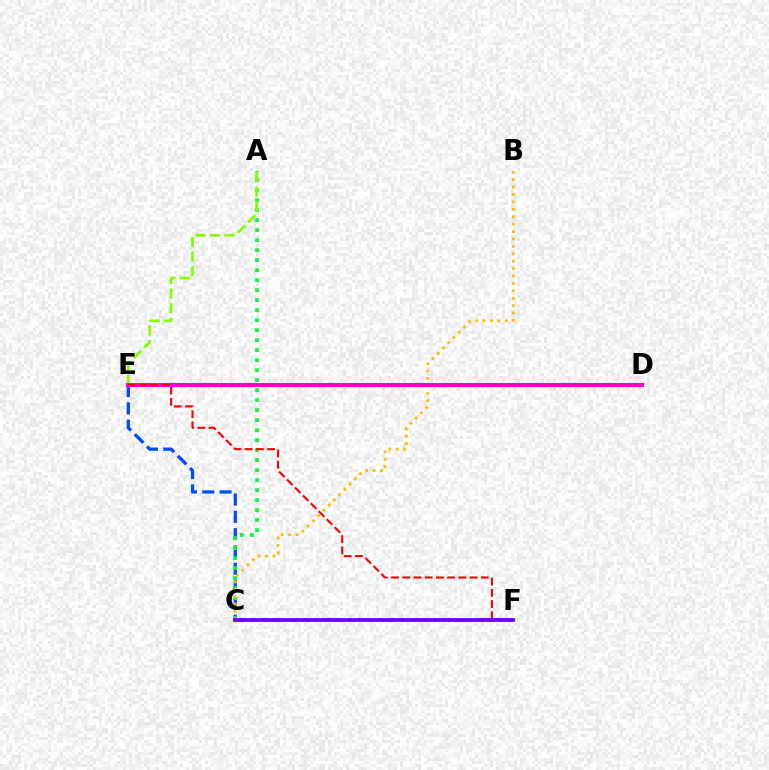{('C', 'E'): [{'color': '#004bff', 'line_style': 'dashed', 'thickness': 2.35}], ('C', 'F'): [{'color': '#00fff6', 'line_style': 'dotted', 'thickness': 2.93}, {'color': '#7200ff', 'line_style': 'solid', 'thickness': 2.74}], ('A', 'C'): [{'color': '#00ff39', 'line_style': 'dotted', 'thickness': 2.72}], ('A', 'E'): [{'color': '#84ff00', 'line_style': 'dashed', 'thickness': 1.98}], ('B', 'C'): [{'color': '#ffbd00', 'line_style': 'dotted', 'thickness': 2.01}], ('D', 'E'): [{'color': '#ff00cf', 'line_style': 'solid', 'thickness': 2.93}], ('E', 'F'): [{'color': '#ff0000', 'line_style': 'dashed', 'thickness': 1.53}]}